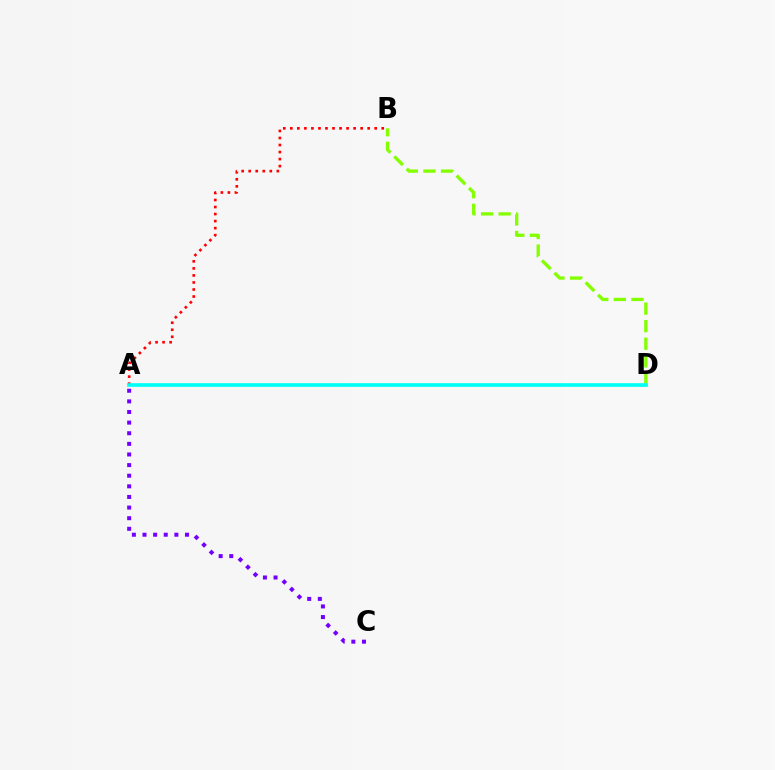{('B', 'D'): [{'color': '#84ff00', 'line_style': 'dashed', 'thickness': 2.39}], ('A', 'C'): [{'color': '#7200ff', 'line_style': 'dotted', 'thickness': 2.89}], ('A', 'B'): [{'color': '#ff0000', 'line_style': 'dotted', 'thickness': 1.91}], ('A', 'D'): [{'color': '#00fff6', 'line_style': 'solid', 'thickness': 2.64}]}